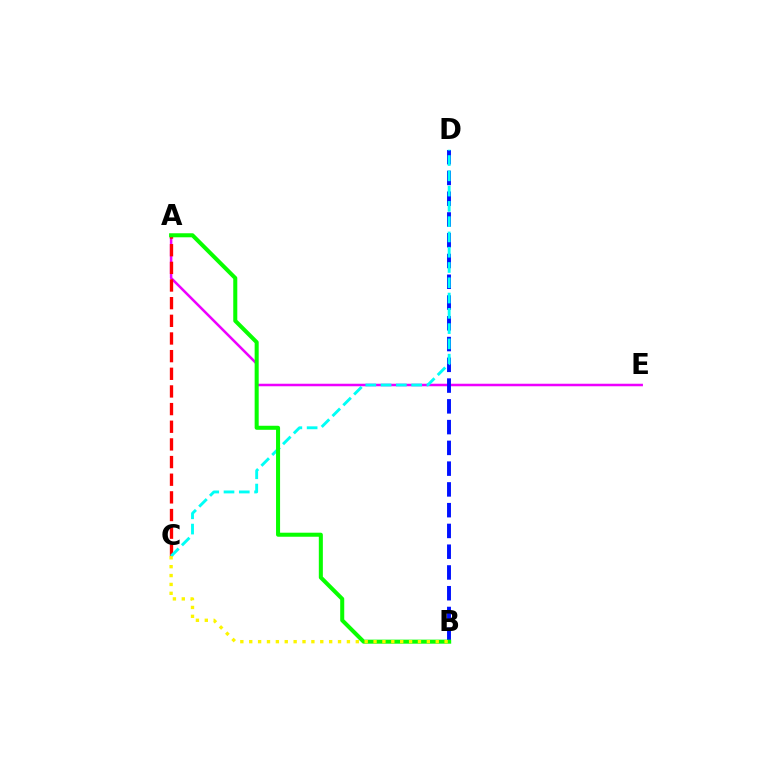{('A', 'E'): [{'color': '#ee00ff', 'line_style': 'solid', 'thickness': 1.82}], ('B', 'D'): [{'color': '#0010ff', 'line_style': 'dashed', 'thickness': 2.82}], ('A', 'C'): [{'color': '#ff0000', 'line_style': 'dashed', 'thickness': 2.4}], ('C', 'D'): [{'color': '#00fff6', 'line_style': 'dashed', 'thickness': 2.08}], ('A', 'B'): [{'color': '#08ff00', 'line_style': 'solid', 'thickness': 2.91}], ('B', 'C'): [{'color': '#fcf500', 'line_style': 'dotted', 'thickness': 2.41}]}